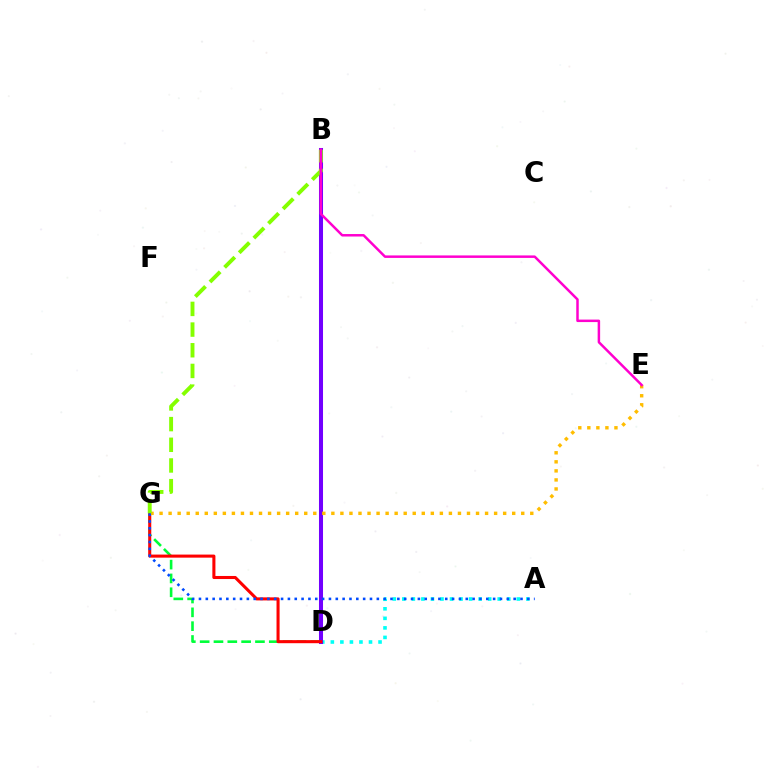{('A', 'D'): [{'color': '#00fff6', 'line_style': 'dotted', 'thickness': 2.59}], ('D', 'G'): [{'color': '#00ff39', 'line_style': 'dashed', 'thickness': 1.88}, {'color': '#ff0000', 'line_style': 'solid', 'thickness': 2.21}], ('B', 'D'): [{'color': '#7200ff', 'line_style': 'solid', 'thickness': 2.9}], ('E', 'G'): [{'color': '#ffbd00', 'line_style': 'dotted', 'thickness': 2.46}], ('B', 'G'): [{'color': '#84ff00', 'line_style': 'dashed', 'thickness': 2.81}], ('A', 'G'): [{'color': '#004bff', 'line_style': 'dotted', 'thickness': 1.86}], ('B', 'E'): [{'color': '#ff00cf', 'line_style': 'solid', 'thickness': 1.79}]}